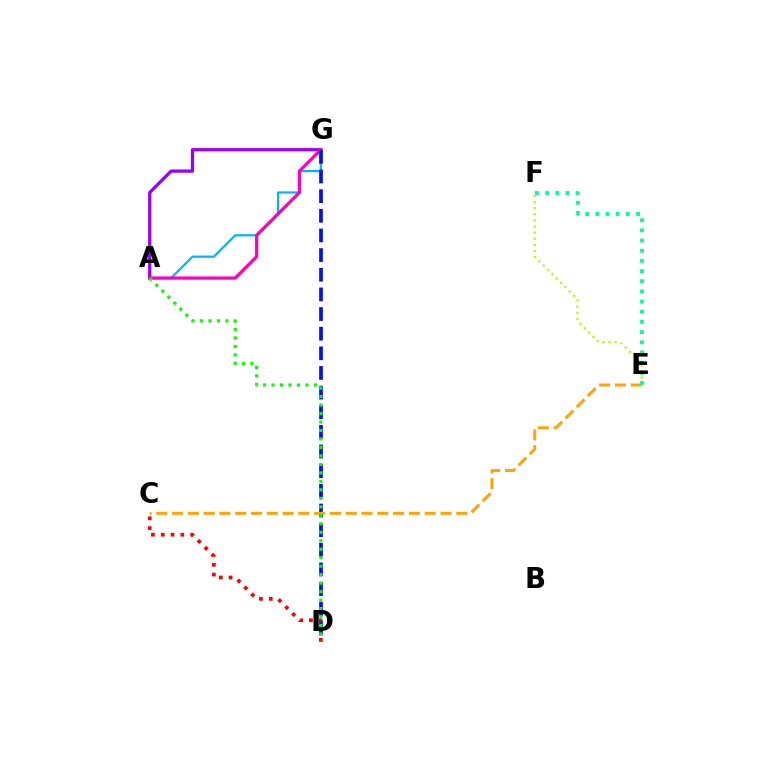{('C', 'D'): [{'color': '#ff0000', 'line_style': 'dotted', 'thickness': 2.67}], ('A', 'G'): [{'color': '#00b5ff', 'line_style': 'solid', 'thickness': 1.6}, {'color': '#9b00ff', 'line_style': 'solid', 'thickness': 2.35}, {'color': '#ff00bd', 'line_style': 'solid', 'thickness': 2.33}], ('E', 'F'): [{'color': '#b3ff00', 'line_style': 'dotted', 'thickness': 1.66}, {'color': '#00ff9d', 'line_style': 'dotted', 'thickness': 2.76}], ('D', 'G'): [{'color': '#0010ff', 'line_style': 'dashed', 'thickness': 2.67}], ('C', 'E'): [{'color': '#ffa500', 'line_style': 'dashed', 'thickness': 2.14}], ('A', 'D'): [{'color': '#08ff00', 'line_style': 'dotted', 'thickness': 2.3}]}